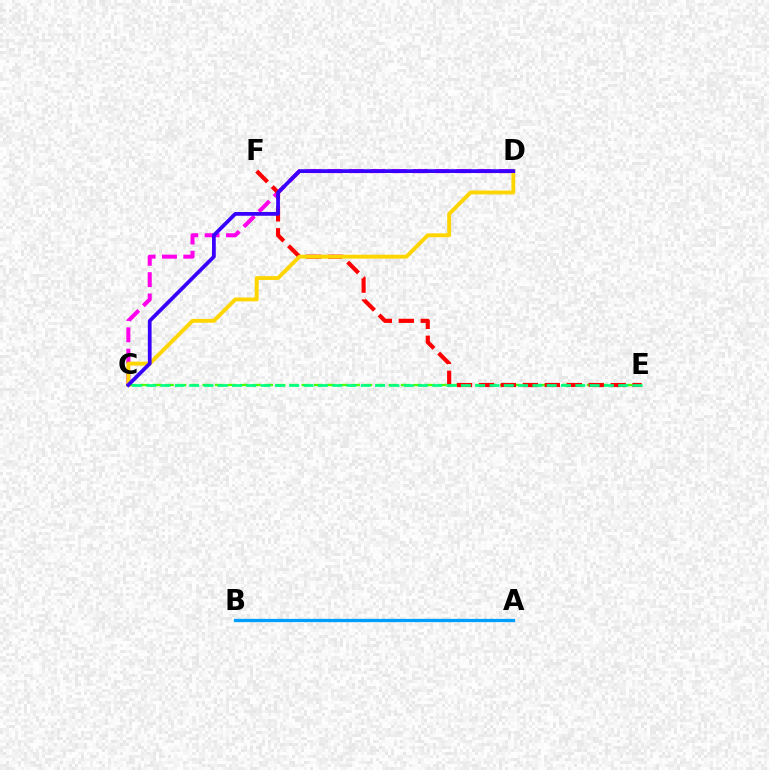{('C', 'E'): [{'color': '#4fff00', 'line_style': 'dashed', 'thickness': 1.68}, {'color': '#00ff86', 'line_style': 'dashed', 'thickness': 1.94}], ('C', 'D'): [{'color': '#ff00ed', 'line_style': 'dashed', 'thickness': 2.9}, {'color': '#ffd500', 'line_style': 'solid', 'thickness': 2.79}, {'color': '#3700ff', 'line_style': 'solid', 'thickness': 2.7}], ('E', 'F'): [{'color': '#ff0000', 'line_style': 'dashed', 'thickness': 2.98}], ('A', 'B'): [{'color': '#009eff', 'line_style': 'solid', 'thickness': 2.36}]}